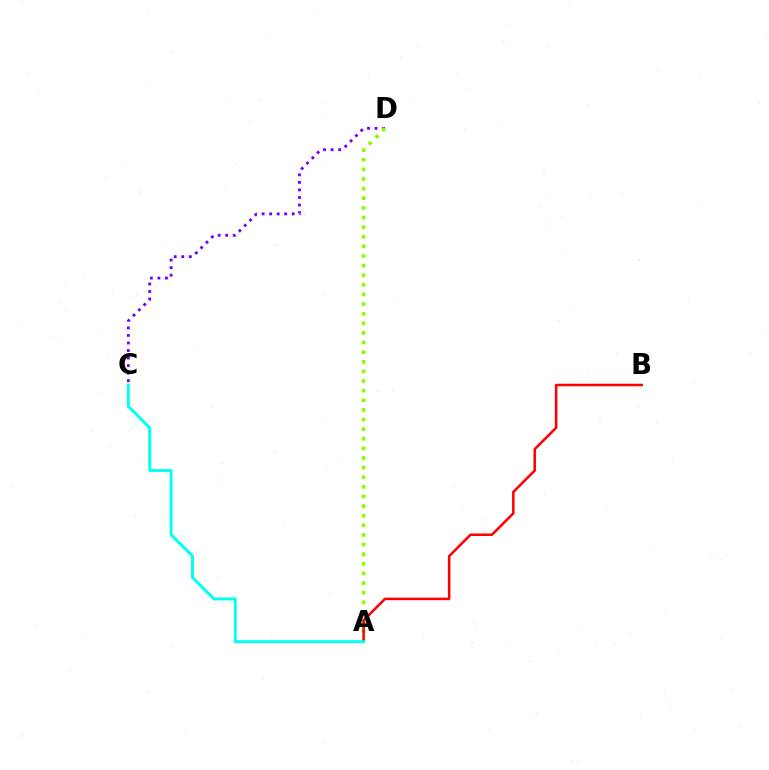{('C', 'D'): [{'color': '#7200ff', 'line_style': 'dotted', 'thickness': 2.05}], ('A', 'D'): [{'color': '#84ff00', 'line_style': 'dotted', 'thickness': 2.61}], ('A', 'B'): [{'color': '#ff0000', 'line_style': 'solid', 'thickness': 1.82}], ('A', 'C'): [{'color': '#00fff6', 'line_style': 'solid', 'thickness': 2.13}]}